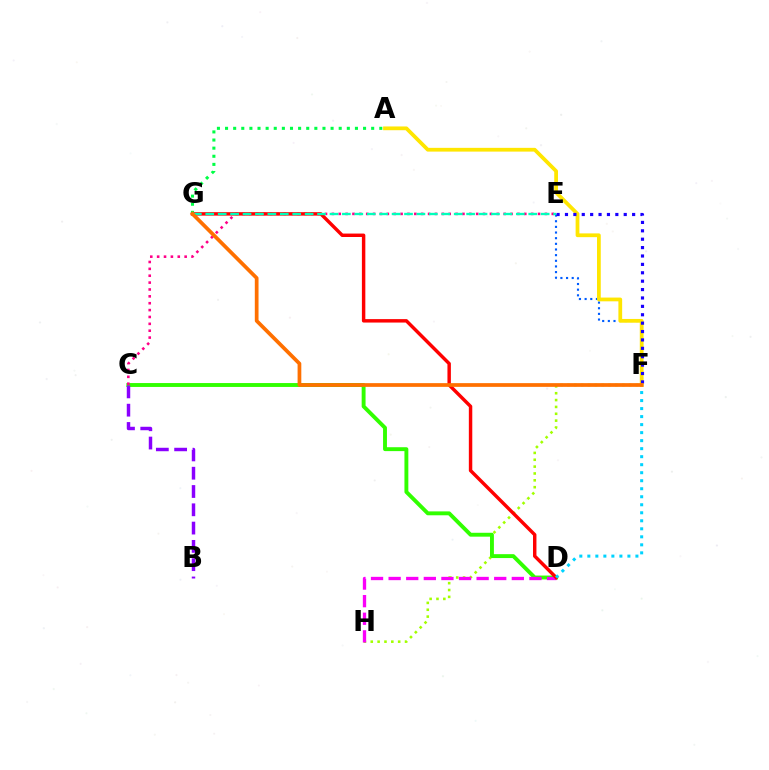{('F', 'H'): [{'color': '#a2ff00', 'line_style': 'dotted', 'thickness': 1.86}], ('C', 'D'): [{'color': '#31ff00', 'line_style': 'solid', 'thickness': 2.8}], ('D', 'H'): [{'color': '#fa00f9', 'line_style': 'dashed', 'thickness': 2.39}], ('C', 'E'): [{'color': '#ff0088', 'line_style': 'dotted', 'thickness': 1.87}], ('E', 'F'): [{'color': '#005dff', 'line_style': 'dotted', 'thickness': 1.54}, {'color': '#1900ff', 'line_style': 'dotted', 'thickness': 2.28}], ('D', 'G'): [{'color': '#ff0000', 'line_style': 'solid', 'thickness': 2.48}], ('A', 'F'): [{'color': '#ffe600', 'line_style': 'solid', 'thickness': 2.7}], ('B', 'C'): [{'color': '#8a00ff', 'line_style': 'dashed', 'thickness': 2.48}], ('A', 'G'): [{'color': '#00ff45', 'line_style': 'dotted', 'thickness': 2.21}], ('D', 'F'): [{'color': '#00d3ff', 'line_style': 'dotted', 'thickness': 2.18}], ('E', 'G'): [{'color': '#00ffbb', 'line_style': 'dashed', 'thickness': 1.69}], ('F', 'G'): [{'color': '#ff7000', 'line_style': 'solid', 'thickness': 2.68}]}